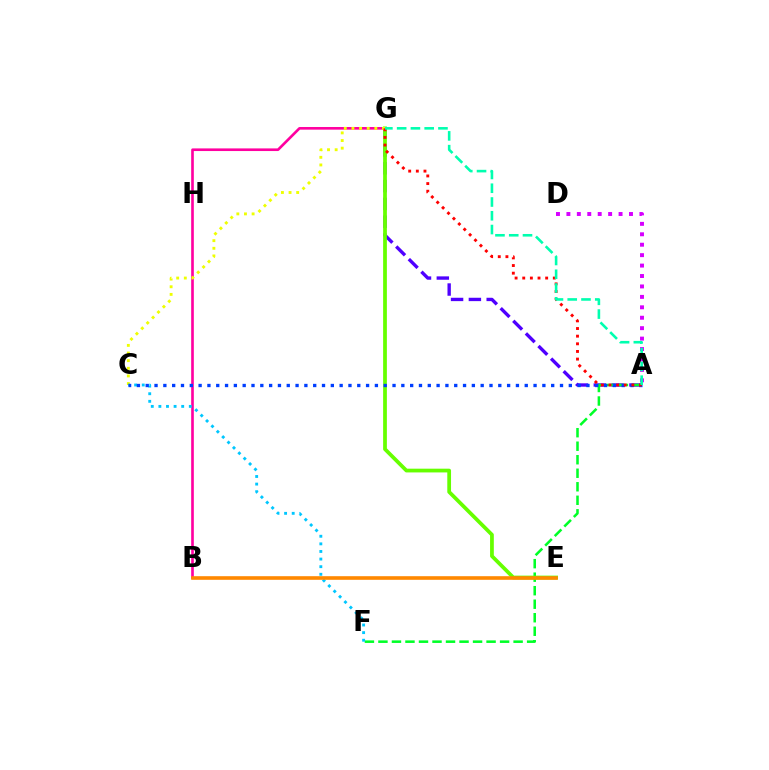{('B', 'G'): [{'color': '#ff00a0', 'line_style': 'solid', 'thickness': 1.9}], ('A', 'D'): [{'color': '#d600ff', 'line_style': 'dotted', 'thickness': 2.83}], ('A', 'G'): [{'color': '#4f00ff', 'line_style': 'dashed', 'thickness': 2.42}, {'color': '#ff0000', 'line_style': 'dotted', 'thickness': 2.08}, {'color': '#00ffaf', 'line_style': 'dashed', 'thickness': 1.87}], ('A', 'F'): [{'color': '#00ff27', 'line_style': 'dashed', 'thickness': 1.84}], ('E', 'G'): [{'color': '#66ff00', 'line_style': 'solid', 'thickness': 2.7}], ('C', 'G'): [{'color': '#eeff00', 'line_style': 'dotted', 'thickness': 2.07}], ('C', 'F'): [{'color': '#00c7ff', 'line_style': 'dotted', 'thickness': 2.07}], ('A', 'C'): [{'color': '#003fff', 'line_style': 'dotted', 'thickness': 2.39}], ('B', 'E'): [{'color': '#ff8800', 'line_style': 'solid', 'thickness': 2.6}]}